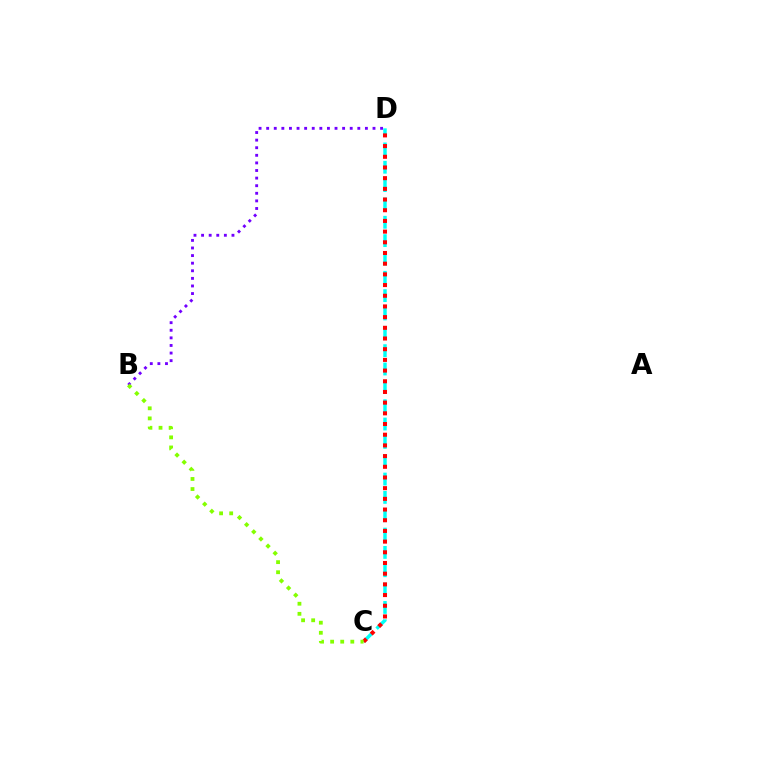{('C', 'D'): [{'color': '#00fff6', 'line_style': 'dashed', 'thickness': 2.49}, {'color': '#ff0000', 'line_style': 'dotted', 'thickness': 2.9}], ('B', 'D'): [{'color': '#7200ff', 'line_style': 'dotted', 'thickness': 2.06}], ('B', 'C'): [{'color': '#84ff00', 'line_style': 'dotted', 'thickness': 2.74}]}